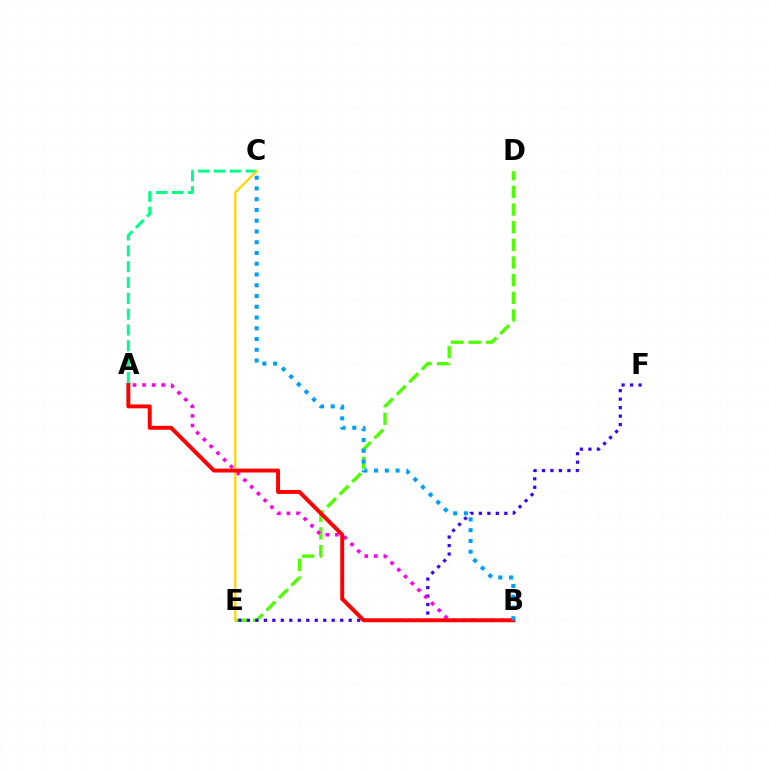{('A', 'C'): [{'color': '#00ff86', 'line_style': 'dashed', 'thickness': 2.15}], ('D', 'E'): [{'color': '#4fff00', 'line_style': 'dashed', 'thickness': 2.4}], ('E', 'F'): [{'color': '#3700ff', 'line_style': 'dotted', 'thickness': 2.3}], ('A', 'B'): [{'color': '#ff00ed', 'line_style': 'dotted', 'thickness': 2.59}, {'color': '#ff0000', 'line_style': 'solid', 'thickness': 2.83}], ('C', 'E'): [{'color': '#ffd500', 'line_style': 'solid', 'thickness': 1.61}], ('B', 'C'): [{'color': '#009eff', 'line_style': 'dotted', 'thickness': 2.92}]}